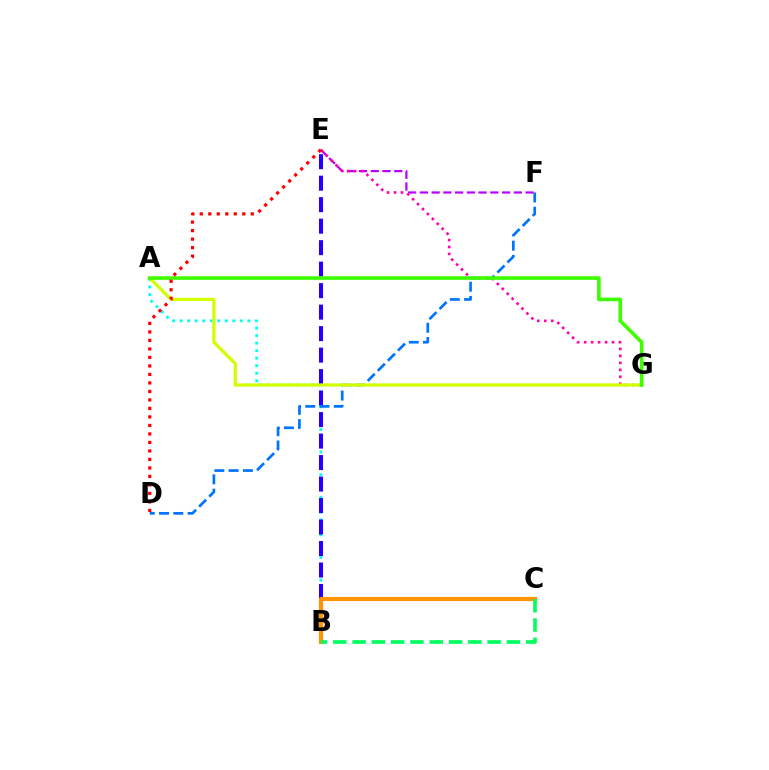{('A', 'B'): [{'color': '#00fff6', 'line_style': 'dotted', 'thickness': 2.05}], ('B', 'E'): [{'color': '#2500ff', 'line_style': 'dashed', 'thickness': 2.92}], ('E', 'F'): [{'color': '#b900ff', 'line_style': 'dashed', 'thickness': 1.6}], ('D', 'F'): [{'color': '#0074ff', 'line_style': 'dashed', 'thickness': 1.94}], ('E', 'G'): [{'color': '#ff00ac', 'line_style': 'dotted', 'thickness': 1.89}], ('A', 'G'): [{'color': '#d1ff00', 'line_style': 'solid', 'thickness': 2.34}, {'color': '#3dff00', 'line_style': 'solid', 'thickness': 2.6}], ('B', 'C'): [{'color': '#ff9400', 'line_style': 'solid', 'thickness': 2.98}, {'color': '#00ff5c', 'line_style': 'dashed', 'thickness': 2.62}], ('D', 'E'): [{'color': '#ff0000', 'line_style': 'dotted', 'thickness': 2.31}]}